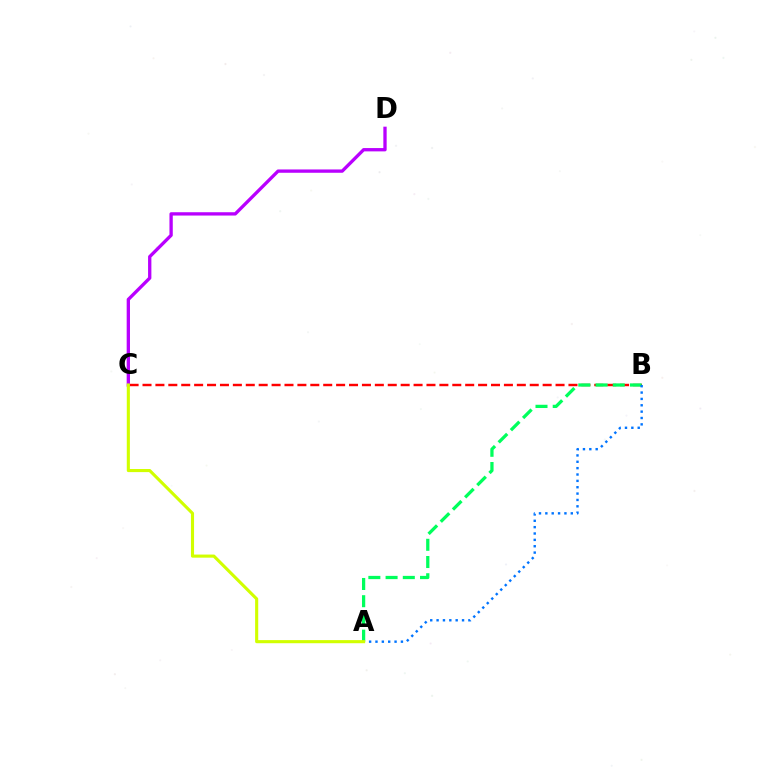{('B', 'C'): [{'color': '#ff0000', 'line_style': 'dashed', 'thickness': 1.75}], ('A', 'B'): [{'color': '#00ff5c', 'line_style': 'dashed', 'thickness': 2.34}, {'color': '#0074ff', 'line_style': 'dotted', 'thickness': 1.73}], ('C', 'D'): [{'color': '#b900ff', 'line_style': 'solid', 'thickness': 2.39}], ('A', 'C'): [{'color': '#d1ff00', 'line_style': 'solid', 'thickness': 2.24}]}